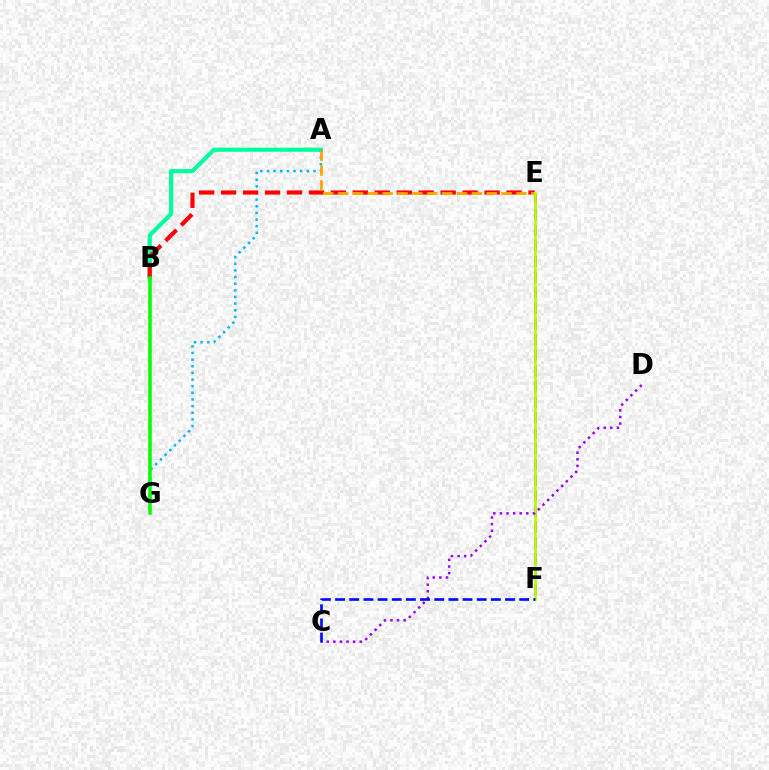{('A', 'B'): [{'color': '#00ff9d', 'line_style': 'solid', 'thickness': 2.98}], ('A', 'G'): [{'color': '#00b5ff', 'line_style': 'dotted', 'thickness': 1.8}], ('B', 'E'): [{'color': '#ff0000', 'line_style': 'dashed', 'thickness': 2.98}], ('A', 'E'): [{'color': '#ffa500', 'line_style': 'dashed', 'thickness': 2.02}], ('B', 'G'): [{'color': '#08ff00', 'line_style': 'solid', 'thickness': 2.57}], ('E', 'F'): [{'color': '#ff00bd', 'line_style': 'dashed', 'thickness': 2.12}, {'color': '#b3ff00', 'line_style': 'solid', 'thickness': 1.95}], ('C', 'D'): [{'color': '#9b00ff', 'line_style': 'dotted', 'thickness': 1.79}], ('C', 'F'): [{'color': '#0010ff', 'line_style': 'dashed', 'thickness': 1.92}]}